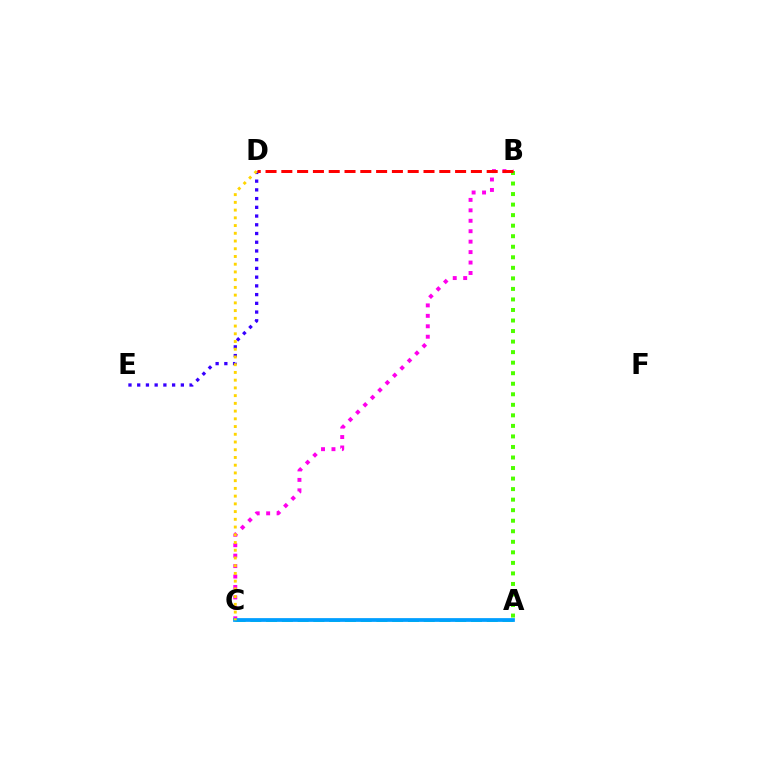{('B', 'C'): [{'color': '#ff00ed', 'line_style': 'dotted', 'thickness': 2.84}], ('A', 'B'): [{'color': '#4fff00', 'line_style': 'dotted', 'thickness': 2.86}], ('A', 'C'): [{'color': '#00ff86', 'line_style': 'dashed', 'thickness': 2.14}, {'color': '#009eff', 'line_style': 'solid', 'thickness': 2.7}], ('D', 'E'): [{'color': '#3700ff', 'line_style': 'dotted', 'thickness': 2.37}], ('B', 'D'): [{'color': '#ff0000', 'line_style': 'dashed', 'thickness': 2.15}], ('C', 'D'): [{'color': '#ffd500', 'line_style': 'dotted', 'thickness': 2.1}]}